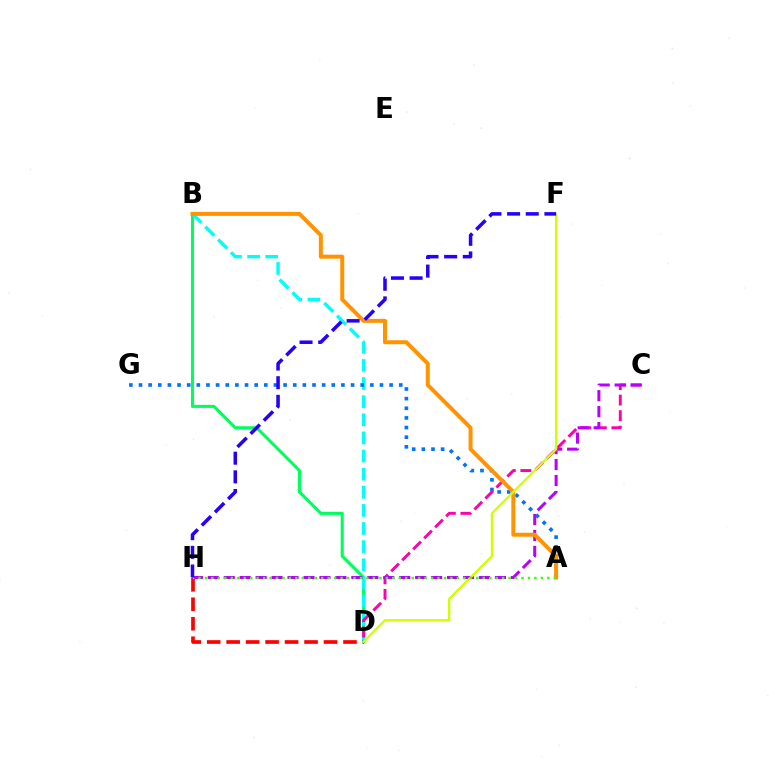{('B', 'D'): [{'color': '#00ff5c', 'line_style': 'solid', 'thickness': 2.22}, {'color': '#00fff6', 'line_style': 'dashed', 'thickness': 2.46}], ('A', 'G'): [{'color': '#0074ff', 'line_style': 'dotted', 'thickness': 2.62}], ('C', 'D'): [{'color': '#ff00ac', 'line_style': 'dashed', 'thickness': 2.11}], ('D', 'H'): [{'color': '#ff0000', 'line_style': 'dashed', 'thickness': 2.65}], ('C', 'H'): [{'color': '#b900ff', 'line_style': 'dashed', 'thickness': 2.17}], ('A', 'B'): [{'color': '#ff9400', 'line_style': 'solid', 'thickness': 2.87}], ('D', 'F'): [{'color': '#d1ff00', 'line_style': 'solid', 'thickness': 1.67}], ('A', 'H'): [{'color': '#3dff00', 'line_style': 'dotted', 'thickness': 1.76}], ('F', 'H'): [{'color': '#2500ff', 'line_style': 'dashed', 'thickness': 2.53}]}